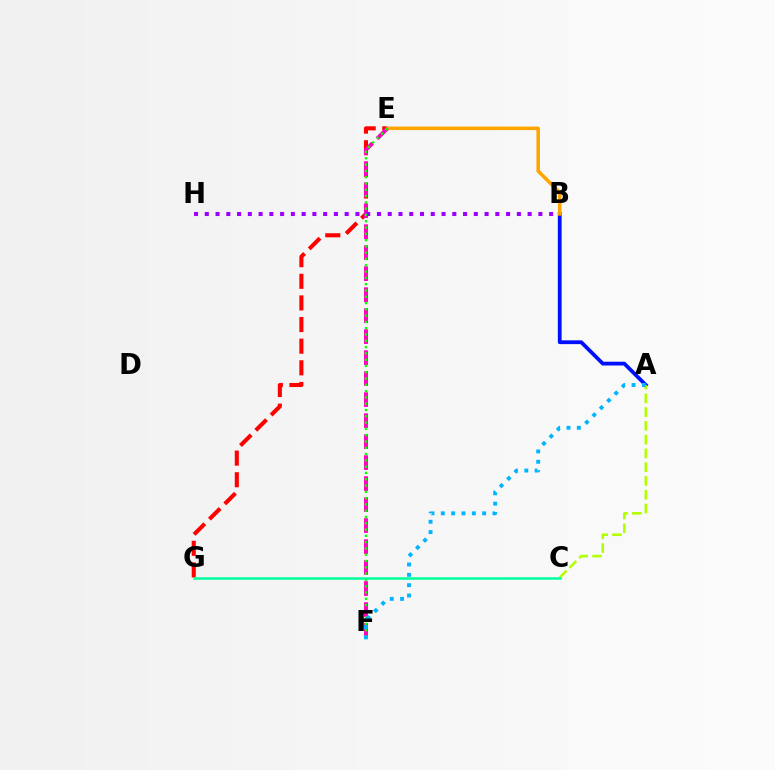{('E', 'G'): [{'color': '#ff0000', 'line_style': 'dashed', 'thickness': 2.94}], ('A', 'B'): [{'color': '#0010ff', 'line_style': 'solid', 'thickness': 2.72}], ('B', 'E'): [{'color': '#ffa500', 'line_style': 'solid', 'thickness': 2.54}], ('E', 'F'): [{'color': '#ff00bd', 'line_style': 'dashed', 'thickness': 2.85}, {'color': '#08ff00', 'line_style': 'dotted', 'thickness': 1.71}], ('B', 'H'): [{'color': '#9b00ff', 'line_style': 'dotted', 'thickness': 2.92}], ('A', 'C'): [{'color': '#b3ff00', 'line_style': 'dashed', 'thickness': 1.87}], ('A', 'F'): [{'color': '#00b5ff', 'line_style': 'dotted', 'thickness': 2.81}], ('C', 'G'): [{'color': '#00ff9d', 'line_style': 'solid', 'thickness': 1.81}]}